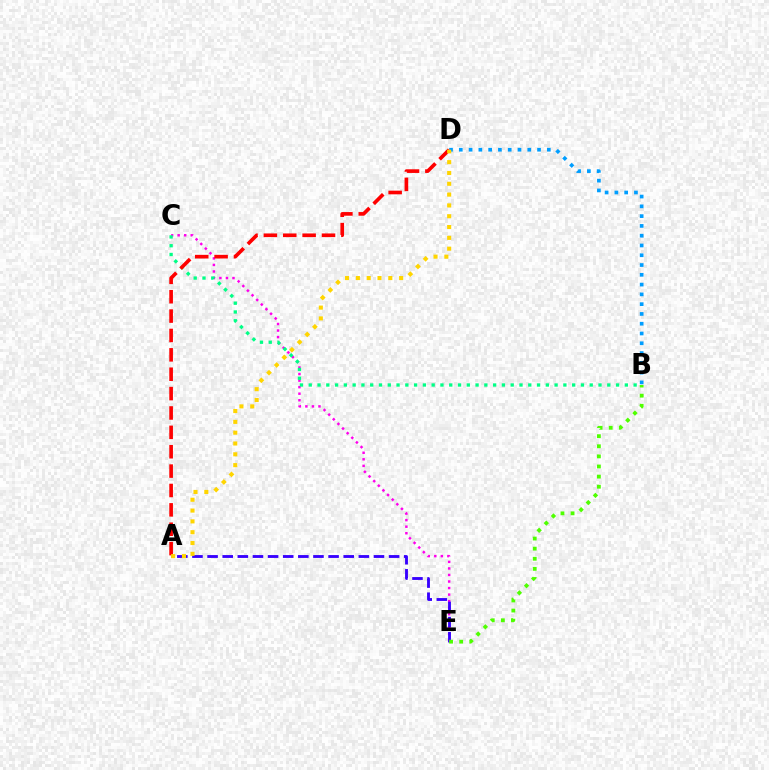{('C', 'E'): [{'color': '#ff00ed', 'line_style': 'dotted', 'thickness': 1.78}], ('A', 'E'): [{'color': '#3700ff', 'line_style': 'dashed', 'thickness': 2.05}], ('B', 'D'): [{'color': '#009eff', 'line_style': 'dotted', 'thickness': 2.66}], ('B', 'C'): [{'color': '#00ff86', 'line_style': 'dotted', 'thickness': 2.39}], ('B', 'E'): [{'color': '#4fff00', 'line_style': 'dotted', 'thickness': 2.75}], ('A', 'D'): [{'color': '#ff0000', 'line_style': 'dashed', 'thickness': 2.63}, {'color': '#ffd500', 'line_style': 'dotted', 'thickness': 2.94}]}